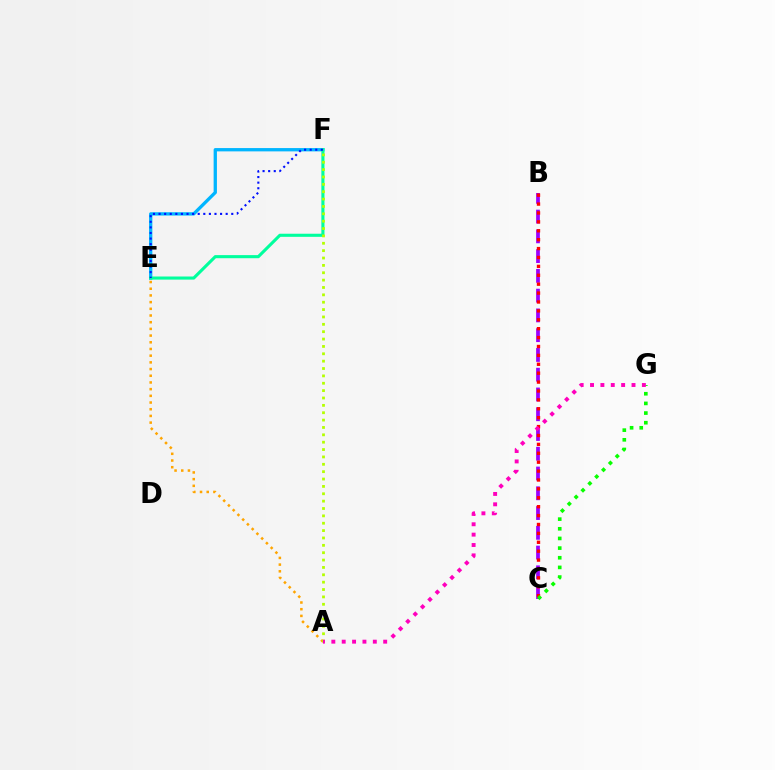{('E', 'F'): [{'color': '#00b5ff', 'line_style': 'solid', 'thickness': 2.38}, {'color': '#00ff9d', 'line_style': 'solid', 'thickness': 2.23}, {'color': '#0010ff', 'line_style': 'dotted', 'thickness': 1.52}], ('A', 'E'): [{'color': '#ffa500', 'line_style': 'dotted', 'thickness': 1.82}], ('B', 'C'): [{'color': '#9b00ff', 'line_style': 'dashed', 'thickness': 2.68}, {'color': '#ff0000', 'line_style': 'dotted', 'thickness': 2.42}], ('A', 'F'): [{'color': '#b3ff00', 'line_style': 'dotted', 'thickness': 2.0}], ('C', 'G'): [{'color': '#08ff00', 'line_style': 'dotted', 'thickness': 2.62}], ('A', 'G'): [{'color': '#ff00bd', 'line_style': 'dotted', 'thickness': 2.82}]}